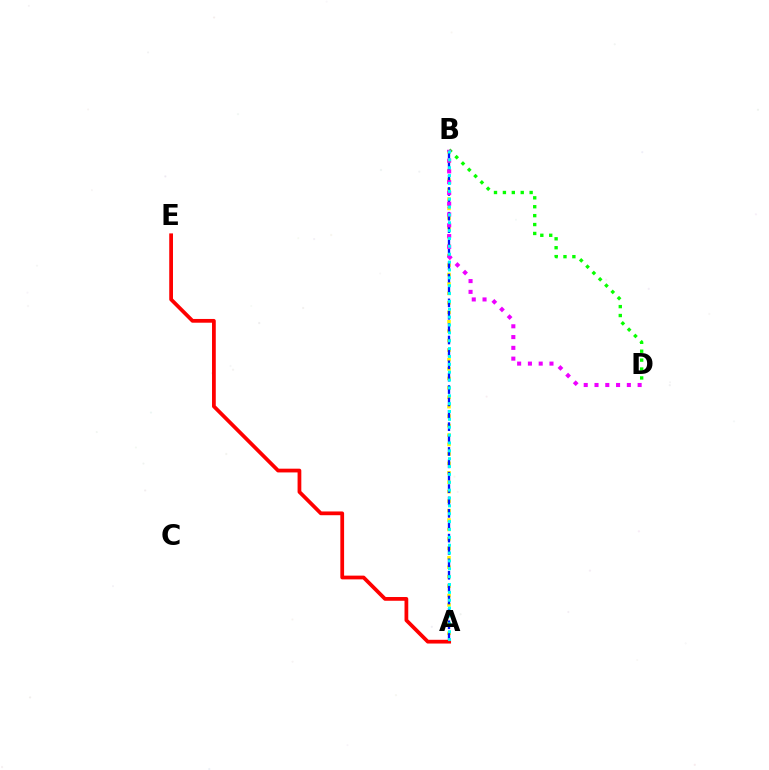{('A', 'B'): [{'color': '#fcf500', 'line_style': 'dotted', 'thickness': 2.57}, {'color': '#0010ff', 'line_style': 'dashed', 'thickness': 1.68}, {'color': '#00fff6', 'line_style': 'dotted', 'thickness': 2.14}], ('B', 'D'): [{'color': '#08ff00', 'line_style': 'dotted', 'thickness': 2.42}, {'color': '#ee00ff', 'line_style': 'dotted', 'thickness': 2.93}], ('A', 'E'): [{'color': '#ff0000', 'line_style': 'solid', 'thickness': 2.7}]}